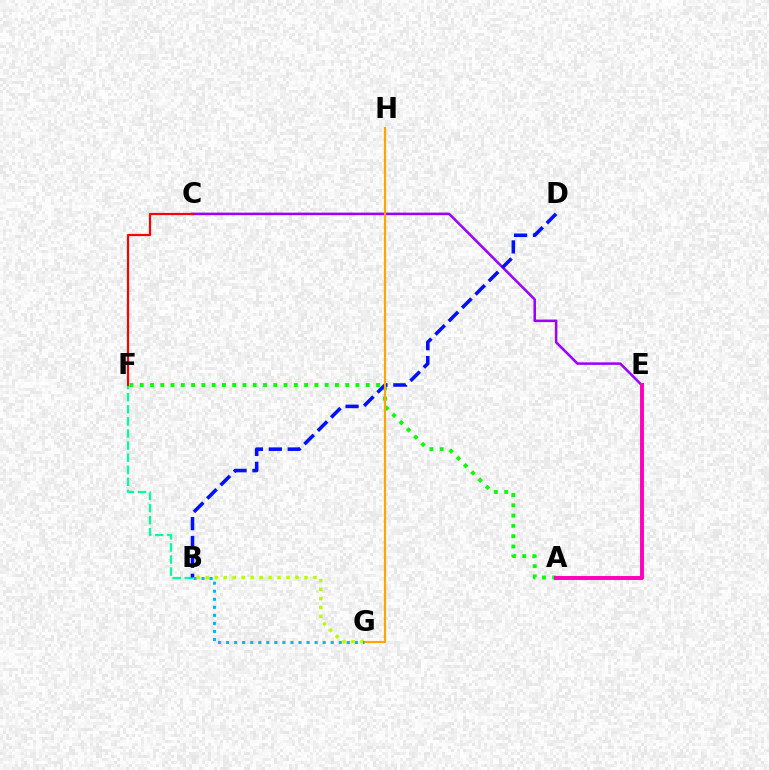{('B', 'G'): [{'color': '#b3ff00', 'line_style': 'dotted', 'thickness': 2.44}, {'color': '#00b5ff', 'line_style': 'dotted', 'thickness': 2.19}], ('C', 'E'): [{'color': '#9b00ff', 'line_style': 'solid', 'thickness': 1.82}], ('B', 'F'): [{'color': '#00ff9d', 'line_style': 'dashed', 'thickness': 1.64}], ('C', 'F'): [{'color': '#ff0000', 'line_style': 'solid', 'thickness': 1.59}], ('A', 'F'): [{'color': '#08ff00', 'line_style': 'dotted', 'thickness': 2.79}], ('A', 'E'): [{'color': '#ff00bd', 'line_style': 'solid', 'thickness': 2.83}], ('B', 'D'): [{'color': '#0010ff', 'line_style': 'dashed', 'thickness': 2.57}], ('G', 'H'): [{'color': '#ffa500', 'line_style': 'solid', 'thickness': 1.57}]}